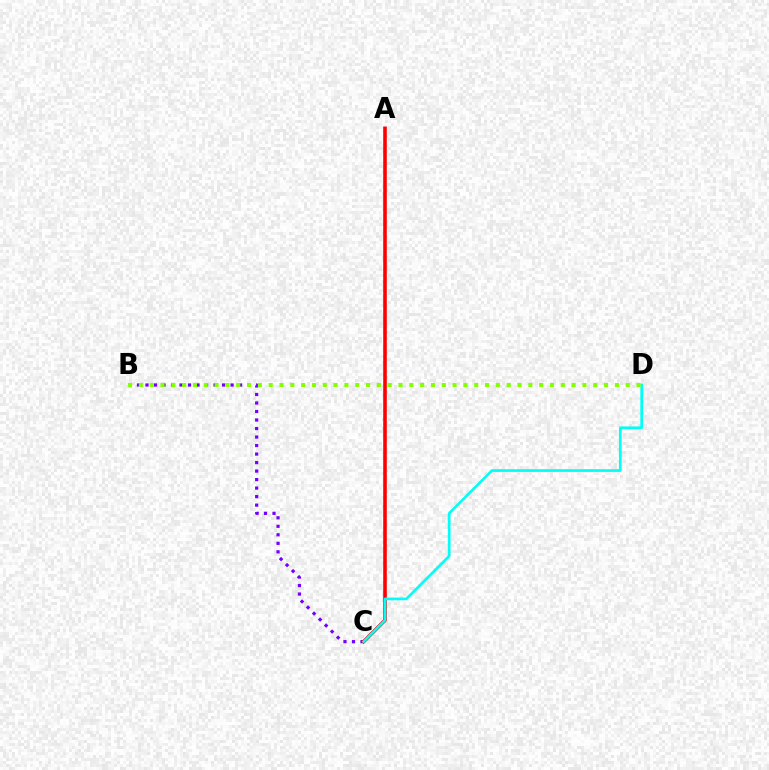{('B', 'C'): [{'color': '#7200ff', 'line_style': 'dotted', 'thickness': 2.31}], ('A', 'C'): [{'color': '#ff0000', 'line_style': 'solid', 'thickness': 2.58}], ('C', 'D'): [{'color': '#00fff6', 'line_style': 'solid', 'thickness': 1.93}], ('B', 'D'): [{'color': '#84ff00', 'line_style': 'dotted', 'thickness': 2.94}]}